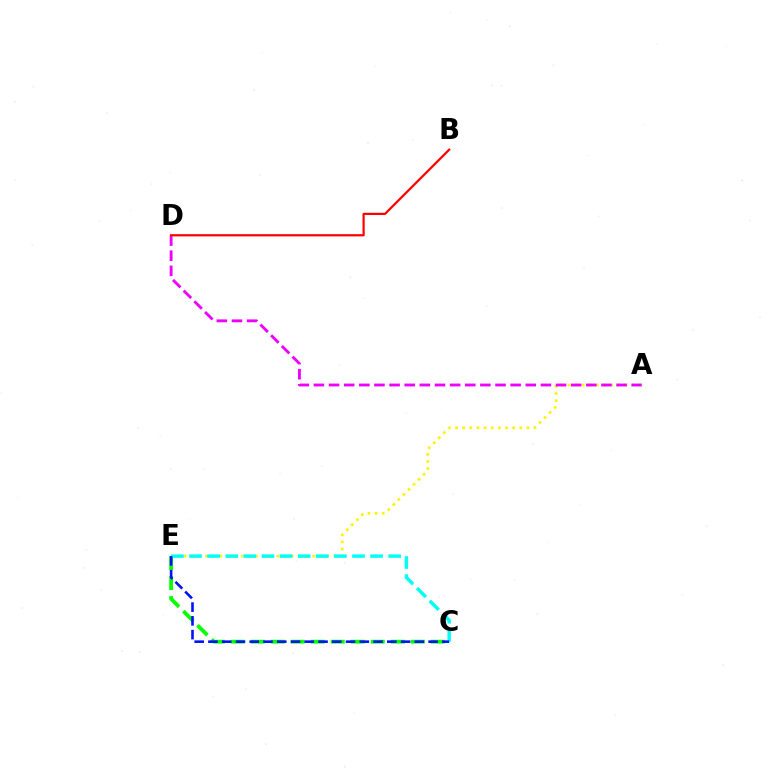{('C', 'E'): [{'color': '#08ff00', 'line_style': 'dashed', 'thickness': 2.72}, {'color': '#00fff6', 'line_style': 'dashed', 'thickness': 2.46}, {'color': '#0010ff', 'line_style': 'dashed', 'thickness': 1.87}], ('A', 'E'): [{'color': '#fcf500', 'line_style': 'dotted', 'thickness': 1.94}], ('A', 'D'): [{'color': '#ee00ff', 'line_style': 'dashed', 'thickness': 2.06}], ('B', 'D'): [{'color': '#ff0000', 'line_style': 'solid', 'thickness': 1.59}]}